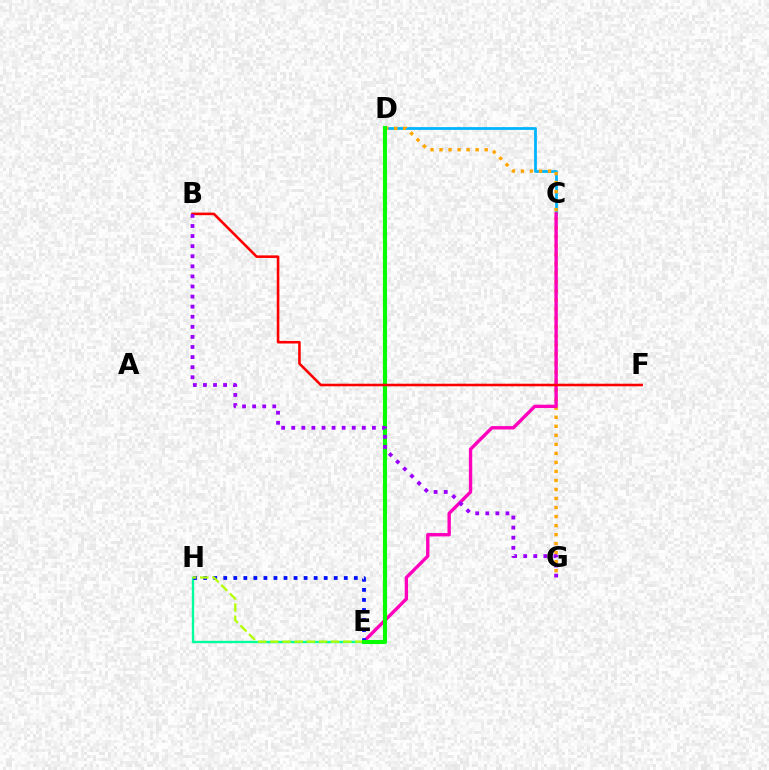{('C', 'D'): [{'color': '#00b5ff', 'line_style': 'solid', 'thickness': 2.0}], ('D', 'G'): [{'color': '#ffa500', 'line_style': 'dotted', 'thickness': 2.45}], ('C', 'E'): [{'color': '#ff00bd', 'line_style': 'solid', 'thickness': 2.42}], ('E', 'H'): [{'color': '#00ff9d', 'line_style': 'solid', 'thickness': 1.7}, {'color': '#0010ff', 'line_style': 'dotted', 'thickness': 2.73}, {'color': '#b3ff00', 'line_style': 'dashed', 'thickness': 1.65}], ('D', 'E'): [{'color': '#08ff00', 'line_style': 'solid', 'thickness': 2.95}], ('B', 'F'): [{'color': '#ff0000', 'line_style': 'solid', 'thickness': 1.86}], ('B', 'G'): [{'color': '#9b00ff', 'line_style': 'dotted', 'thickness': 2.74}]}